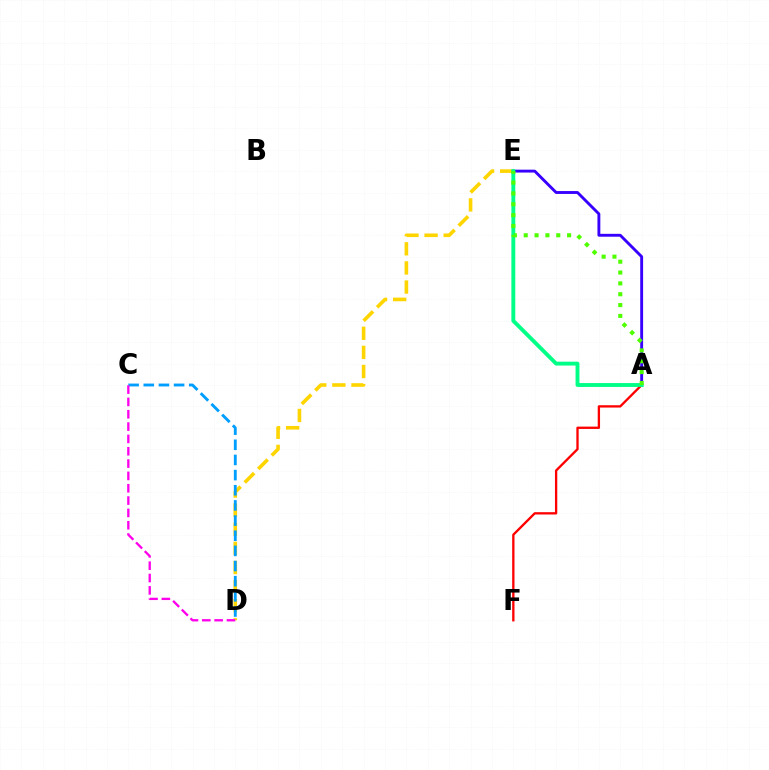{('D', 'E'): [{'color': '#ffd500', 'line_style': 'dashed', 'thickness': 2.6}], ('A', 'E'): [{'color': '#3700ff', 'line_style': 'solid', 'thickness': 2.07}, {'color': '#00ff86', 'line_style': 'solid', 'thickness': 2.8}, {'color': '#4fff00', 'line_style': 'dotted', 'thickness': 2.95}], ('C', 'D'): [{'color': '#009eff', 'line_style': 'dashed', 'thickness': 2.06}, {'color': '#ff00ed', 'line_style': 'dashed', 'thickness': 1.68}], ('A', 'F'): [{'color': '#ff0000', 'line_style': 'solid', 'thickness': 1.67}]}